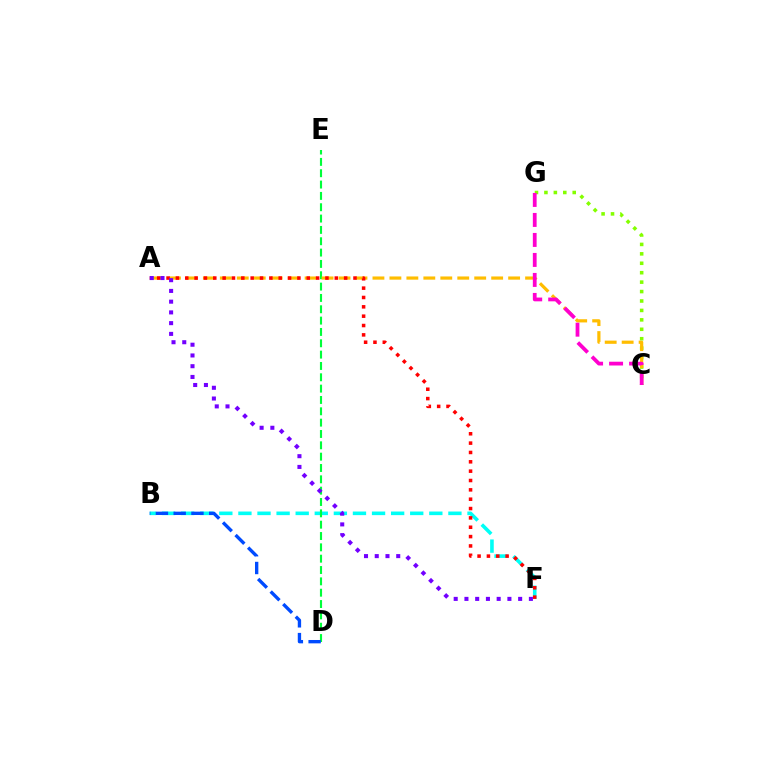{('B', 'F'): [{'color': '#00fff6', 'line_style': 'dashed', 'thickness': 2.59}], ('D', 'E'): [{'color': '#00ff39', 'line_style': 'dashed', 'thickness': 1.54}], ('C', 'G'): [{'color': '#84ff00', 'line_style': 'dotted', 'thickness': 2.56}, {'color': '#ff00cf', 'line_style': 'dashed', 'thickness': 2.72}], ('A', 'C'): [{'color': '#ffbd00', 'line_style': 'dashed', 'thickness': 2.3}], ('B', 'D'): [{'color': '#004bff', 'line_style': 'dashed', 'thickness': 2.41}], ('A', 'F'): [{'color': '#ff0000', 'line_style': 'dotted', 'thickness': 2.54}, {'color': '#7200ff', 'line_style': 'dotted', 'thickness': 2.92}]}